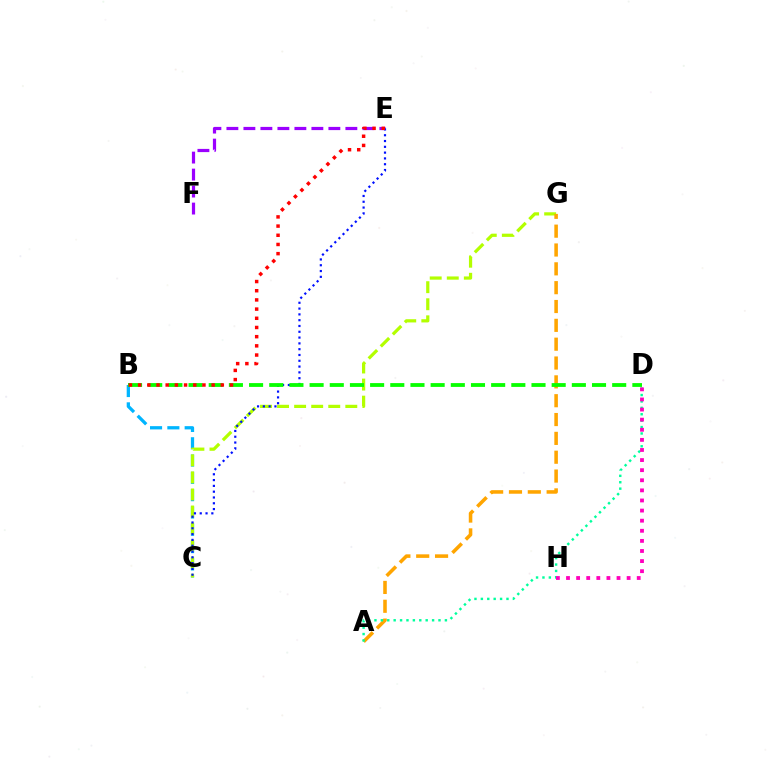{('B', 'C'): [{'color': '#00b5ff', 'line_style': 'dashed', 'thickness': 2.35}], ('C', 'G'): [{'color': '#b3ff00', 'line_style': 'dashed', 'thickness': 2.32}], ('A', 'G'): [{'color': '#ffa500', 'line_style': 'dashed', 'thickness': 2.56}], ('E', 'F'): [{'color': '#9b00ff', 'line_style': 'dashed', 'thickness': 2.31}], ('C', 'E'): [{'color': '#0010ff', 'line_style': 'dotted', 'thickness': 1.58}], ('B', 'D'): [{'color': '#08ff00', 'line_style': 'dashed', 'thickness': 2.74}], ('B', 'E'): [{'color': '#ff0000', 'line_style': 'dotted', 'thickness': 2.5}], ('A', 'D'): [{'color': '#00ff9d', 'line_style': 'dotted', 'thickness': 1.74}], ('D', 'H'): [{'color': '#ff00bd', 'line_style': 'dotted', 'thickness': 2.74}]}